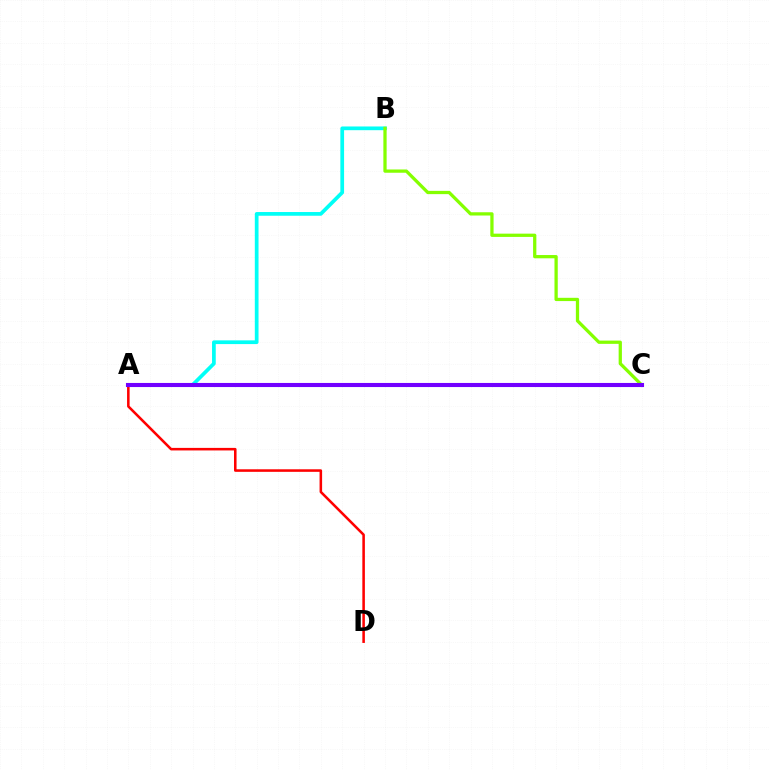{('A', 'B'): [{'color': '#00fff6', 'line_style': 'solid', 'thickness': 2.68}], ('B', 'C'): [{'color': '#84ff00', 'line_style': 'solid', 'thickness': 2.35}], ('A', 'D'): [{'color': '#ff0000', 'line_style': 'solid', 'thickness': 1.84}], ('A', 'C'): [{'color': '#7200ff', 'line_style': 'solid', 'thickness': 2.95}]}